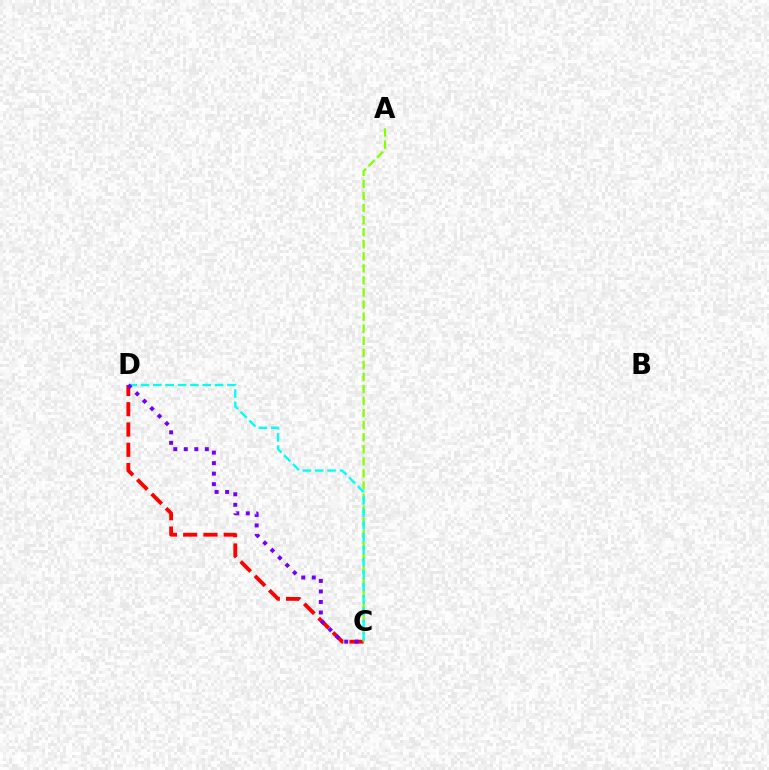{('C', 'D'): [{'color': '#ff0000', 'line_style': 'dashed', 'thickness': 2.76}, {'color': '#00fff6', 'line_style': 'dashed', 'thickness': 1.68}, {'color': '#7200ff', 'line_style': 'dotted', 'thickness': 2.86}], ('A', 'C'): [{'color': '#84ff00', 'line_style': 'dashed', 'thickness': 1.64}]}